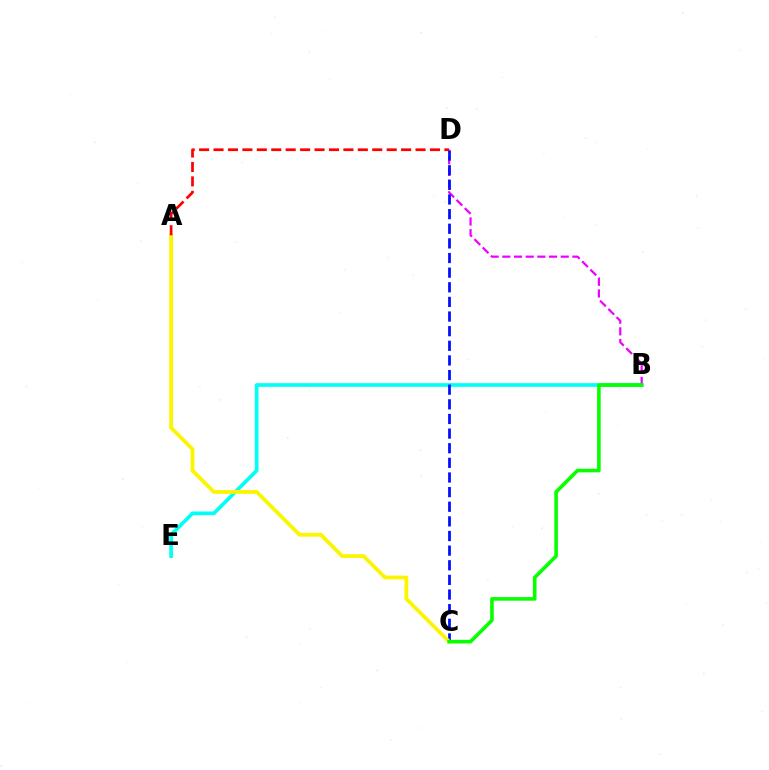{('B', 'E'): [{'color': '#00fff6', 'line_style': 'solid', 'thickness': 2.66}], ('B', 'D'): [{'color': '#ee00ff', 'line_style': 'dashed', 'thickness': 1.59}], ('C', 'D'): [{'color': '#0010ff', 'line_style': 'dashed', 'thickness': 1.99}], ('A', 'C'): [{'color': '#fcf500', 'line_style': 'solid', 'thickness': 2.74}], ('B', 'C'): [{'color': '#08ff00', 'line_style': 'solid', 'thickness': 2.6}], ('A', 'D'): [{'color': '#ff0000', 'line_style': 'dashed', 'thickness': 1.96}]}